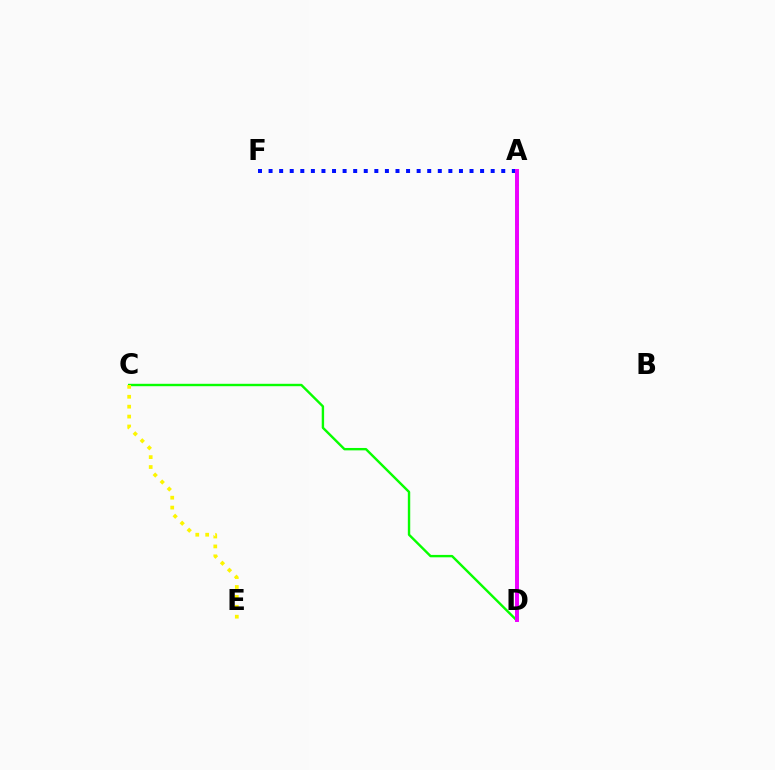{('C', 'D'): [{'color': '#08ff00', 'line_style': 'solid', 'thickness': 1.72}], ('A', 'D'): [{'color': '#ff0000', 'line_style': 'dashed', 'thickness': 2.68}, {'color': '#00fff6', 'line_style': 'dashed', 'thickness': 2.68}, {'color': '#ee00ff', 'line_style': 'solid', 'thickness': 2.84}], ('A', 'F'): [{'color': '#0010ff', 'line_style': 'dotted', 'thickness': 2.87}], ('C', 'E'): [{'color': '#fcf500', 'line_style': 'dotted', 'thickness': 2.69}]}